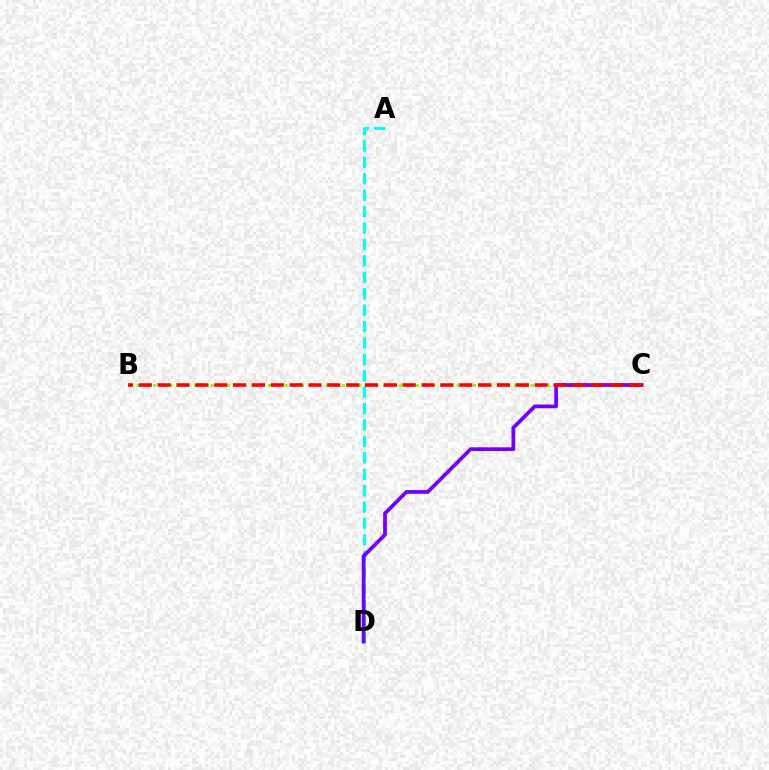{('A', 'D'): [{'color': '#00fff6', 'line_style': 'dashed', 'thickness': 2.23}], ('B', 'C'): [{'color': '#84ff00', 'line_style': 'dotted', 'thickness': 2.23}, {'color': '#ff0000', 'line_style': 'dashed', 'thickness': 2.56}], ('C', 'D'): [{'color': '#7200ff', 'line_style': 'solid', 'thickness': 2.69}]}